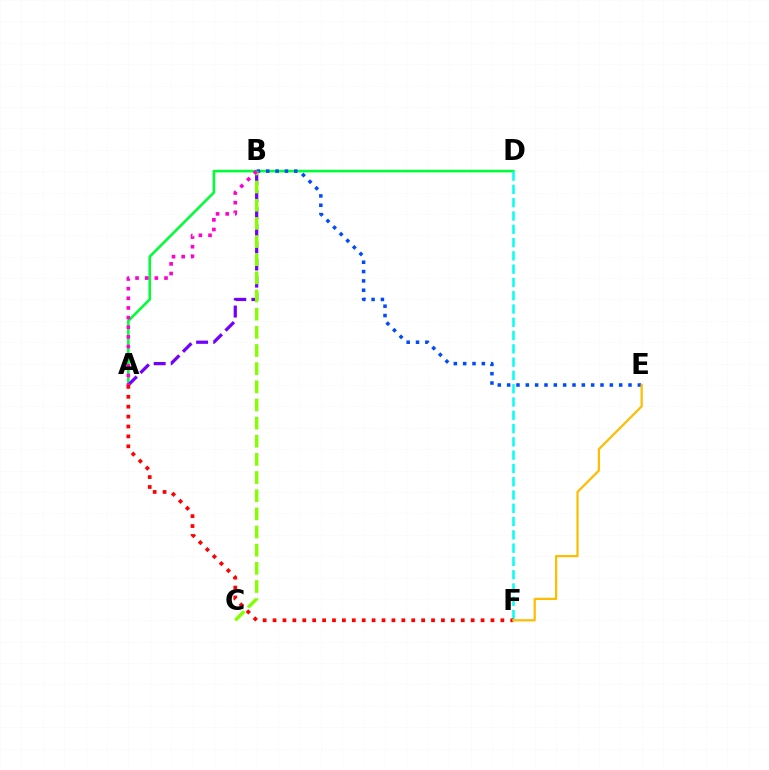{('A', 'D'): [{'color': '#00ff39', 'line_style': 'solid', 'thickness': 1.88}], ('B', 'E'): [{'color': '#004bff', 'line_style': 'dotted', 'thickness': 2.54}], ('A', 'B'): [{'color': '#7200ff', 'line_style': 'dashed', 'thickness': 2.32}, {'color': '#ff00cf', 'line_style': 'dotted', 'thickness': 2.62}], ('B', 'C'): [{'color': '#84ff00', 'line_style': 'dashed', 'thickness': 2.47}], ('D', 'F'): [{'color': '#00fff6', 'line_style': 'dashed', 'thickness': 1.8}], ('A', 'F'): [{'color': '#ff0000', 'line_style': 'dotted', 'thickness': 2.69}], ('E', 'F'): [{'color': '#ffbd00', 'line_style': 'solid', 'thickness': 1.61}]}